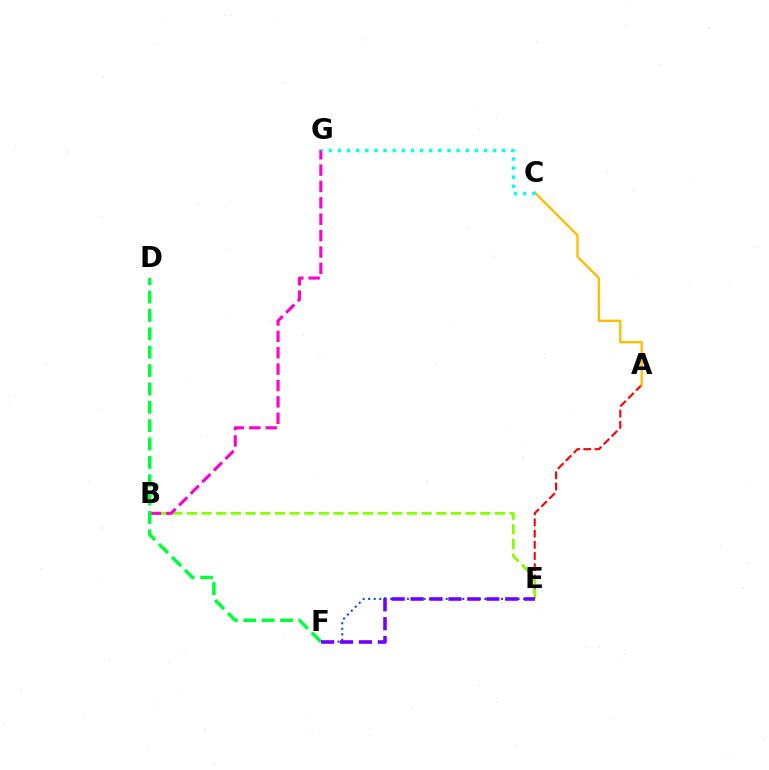{('A', 'E'): [{'color': '#ff0000', 'line_style': 'dashed', 'thickness': 1.52}], ('A', 'C'): [{'color': '#ffbd00', 'line_style': 'solid', 'thickness': 1.7}], ('B', 'E'): [{'color': '#84ff00', 'line_style': 'dashed', 'thickness': 1.99}], ('E', 'F'): [{'color': '#004bff', 'line_style': 'dotted', 'thickness': 1.5}, {'color': '#7200ff', 'line_style': 'dashed', 'thickness': 2.57}], ('B', 'G'): [{'color': '#ff00cf', 'line_style': 'dashed', 'thickness': 2.22}], ('D', 'F'): [{'color': '#00ff39', 'line_style': 'dashed', 'thickness': 2.5}], ('C', 'G'): [{'color': '#00fff6', 'line_style': 'dotted', 'thickness': 2.48}]}